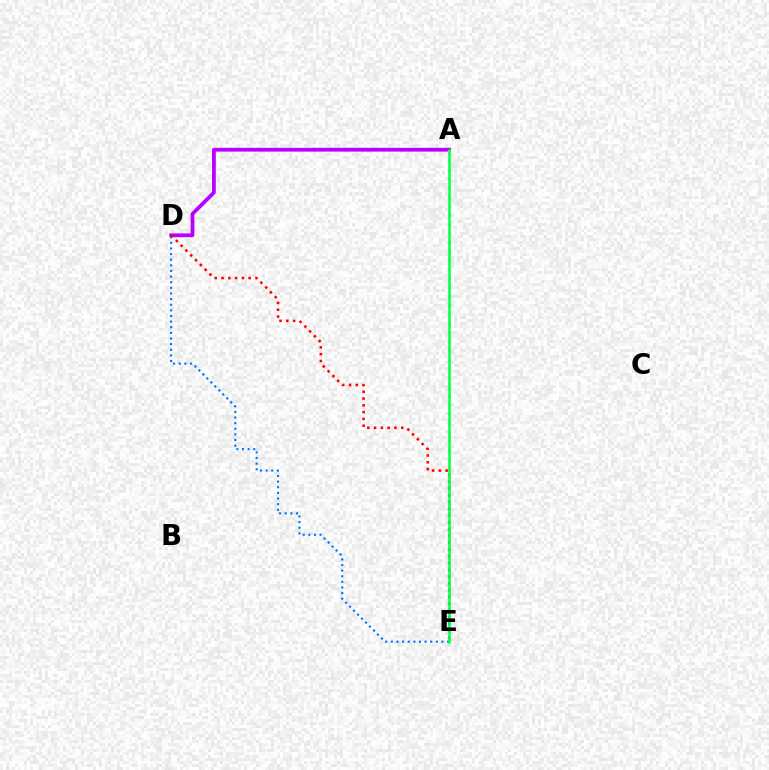{('A', 'D'): [{'color': '#b900ff', 'line_style': 'solid', 'thickness': 2.71}], ('A', 'E'): [{'color': '#d1ff00', 'line_style': 'dotted', 'thickness': 2.45}, {'color': '#00ff5c', 'line_style': 'solid', 'thickness': 1.81}], ('D', 'E'): [{'color': '#0074ff', 'line_style': 'dotted', 'thickness': 1.53}, {'color': '#ff0000', 'line_style': 'dotted', 'thickness': 1.84}]}